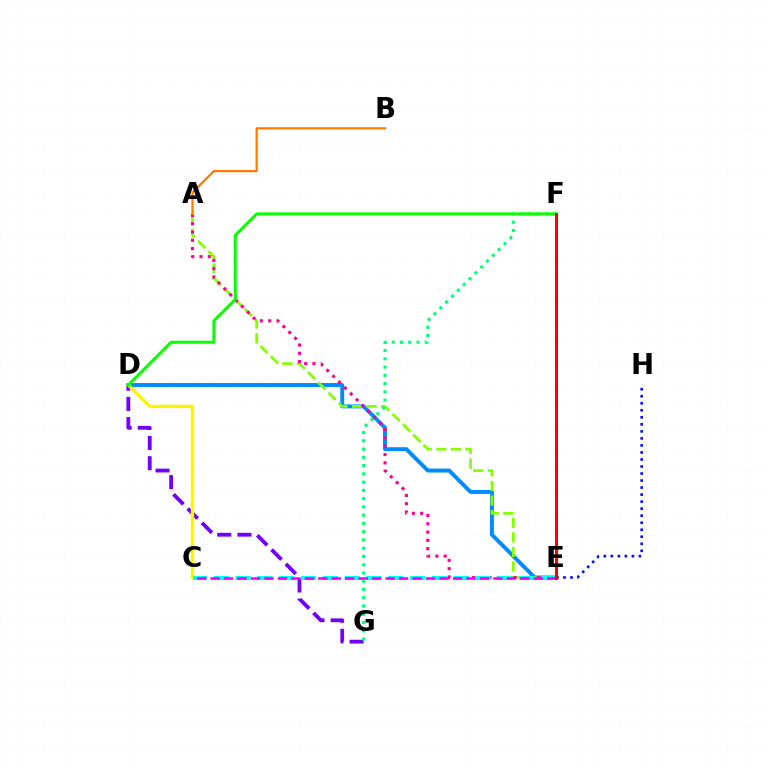{('D', 'E'): [{'color': '#008cff', 'line_style': 'solid', 'thickness': 2.84}], ('A', 'E'): [{'color': '#84ff00', 'line_style': 'dashed', 'thickness': 1.98}, {'color': '#ff0094', 'line_style': 'dotted', 'thickness': 2.25}], ('E', 'H'): [{'color': '#0010ff', 'line_style': 'dotted', 'thickness': 1.91}], ('D', 'G'): [{'color': '#7200ff', 'line_style': 'dashed', 'thickness': 2.74}], ('C', 'D'): [{'color': '#fcf500', 'line_style': 'solid', 'thickness': 2.38}], ('F', 'G'): [{'color': '#00ff74', 'line_style': 'dotted', 'thickness': 2.24}], ('C', 'E'): [{'color': '#00fff6', 'line_style': 'dashed', 'thickness': 2.96}, {'color': '#ee00ff', 'line_style': 'dashed', 'thickness': 1.83}], ('D', 'F'): [{'color': '#08ff00', 'line_style': 'solid', 'thickness': 2.16}], ('E', 'F'): [{'color': '#ff0000', 'line_style': 'solid', 'thickness': 2.18}], ('A', 'B'): [{'color': '#ff7c00', 'line_style': 'solid', 'thickness': 1.62}]}